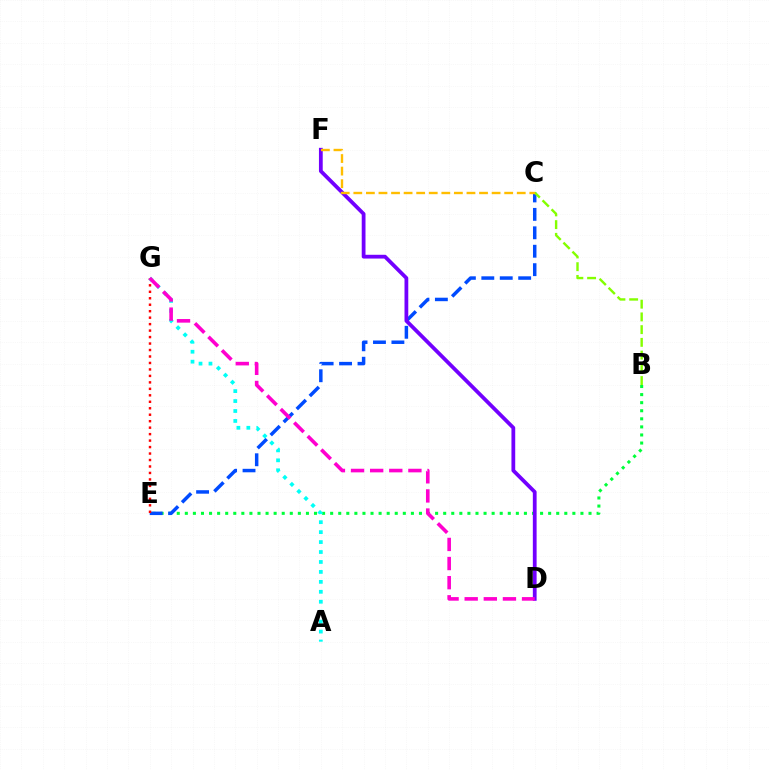{('B', 'E'): [{'color': '#00ff39', 'line_style': 'dotted', 'thickness': 2.19}], ('C', 'E'): [{'color': '#004bff', 'line_style': 'dashed', 'thickness': 2.5}], ('D', 'F'): [{'color': '#7200ff', 'line_style': 'solid', 'thickness': 2.72}], ('B', 'C'): [{'color': '#84ff00', 'line_style': 'dashed', 'thickness': 1.73}], ('C', 'F'): [{'color': '#ffbd00', 'line_style': 'dashed', 'thickness': 1.71}], ('E', 'G'): [{'color': '#ff0000', 'line_style': 'dotted', 'thickness': 1.76}], ('A', 'G'): [{'color': '#00fff6', 'line_style': 'dotted', 'thickness': 2.7}], ('D', 'G'): [{'color': '#ff00cf', 'line_style': 'dashed', 'thickness': 2.6}]}